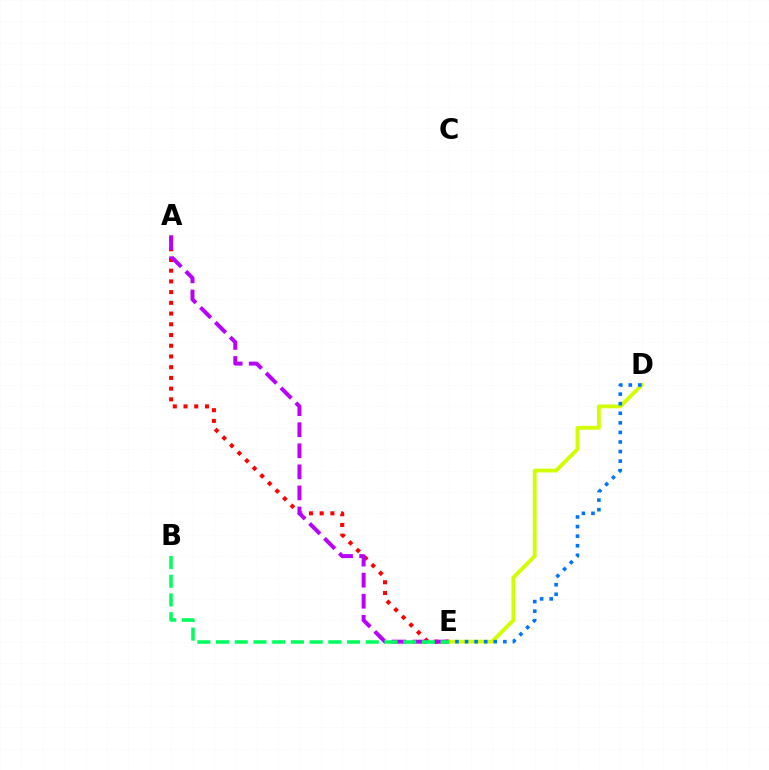{('A', 'E'): [{'color': '#ff0000', 'line_style': 'dotted', 'thickness': 2.91}, {'color': '#b900ff', 'line_style': 'dashed', 'thickness': 2.86}], ('D', 'E'): [{'color': '#d1ff00', 'line_style': 'solid', 'thickness': 2.76}, {'color': '#0074ff', 'line_style': 'dotted', 'thickness': 2.6}], ('B', 'E'): [{'color': '#00ff5c', 'line_style': 'dashed', 'thickness': 2.54}]}